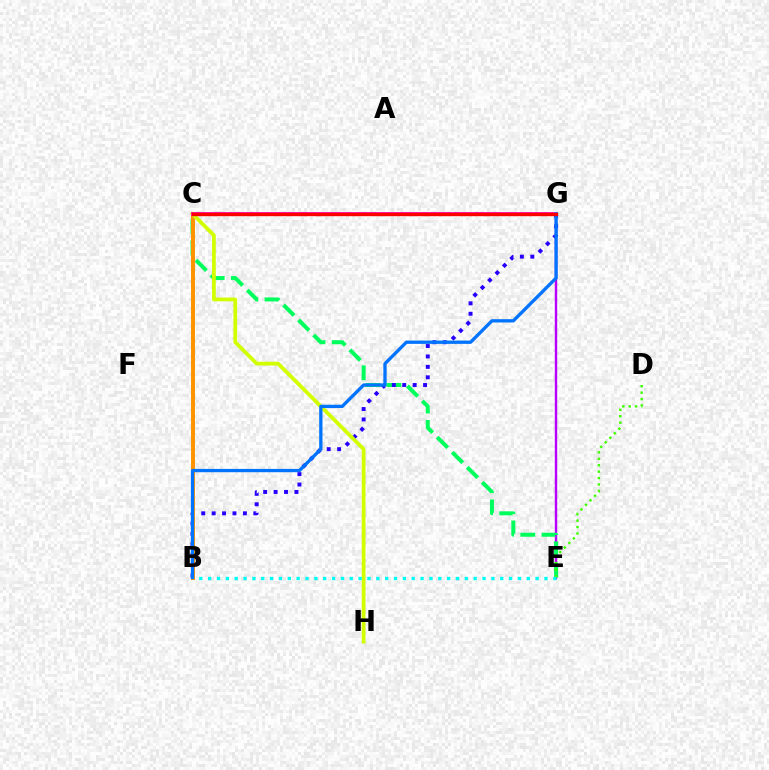{('E', 'G'): [{'color': '#b900ff', 'line_style': 'solid', 'thickness': 1.74}], ('C', 'E'): [{'color': '#00ff5c', 'line_style': 'dashed', 'thickness': 2.88}], ('D', 'E'): [{'color': '#3dff00', 'line_style': 'dotted', 'thickness': 1.75}], ('B', 'G'): [{'color': '#2500ff', 'line_style': 'dotted', 'thickness': 2.83}, {'color': '#0074ff', 'line_style': 'solid', 'thickness': 2.38}], ('B', 'C'): [{'color': '#ff9400', 'line_style': 'solid', 'thickness': 2.87}], ('C', 'H'): [{'color': '#d1ff00', 'line_style': 'solid', 'thickness': 2.71}], ('C', 'G'): [{'color': '#ff00ac', 'line_style': 'solid', 'thickness': 2.72}, {'color': '#ff0000', 'line_style': 'solid', 'thickness': 2.43}], ('B', 'E'): [{'color': '#00fff6', 'line_style': 'dotted', 'thickness': 2.4}]}